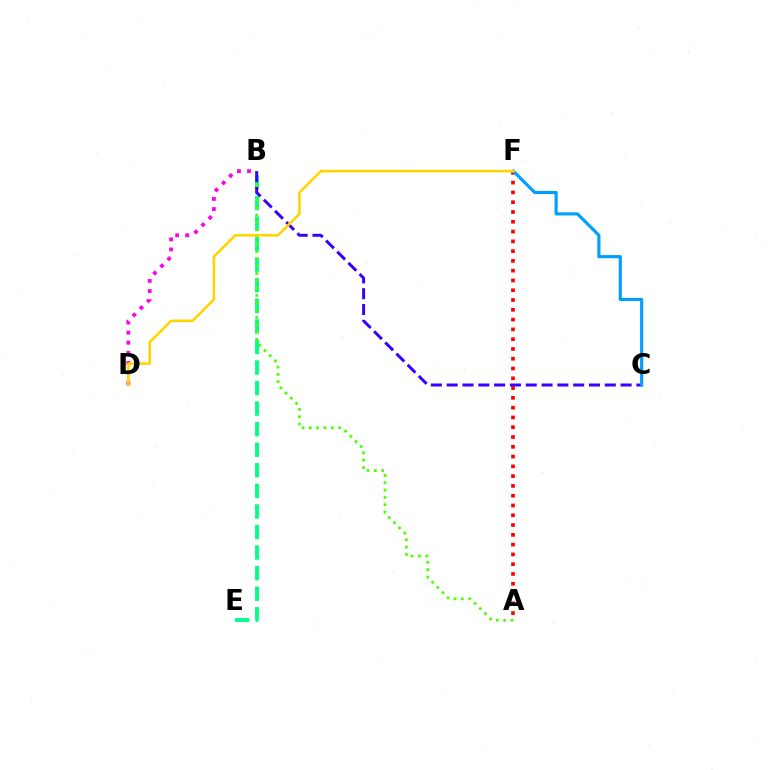{('B', 'E'): [{'color': '#00ff86', 'line_style': 'dashed', 'thickness': 2.79}], ('B', 'D'): [{'color': '#ff00ed', 'line_style': 'dotted', 'thickness': 2.74}], ('A', 'F'): [{'color': '#ff0000', 'line_style': 'dotted', 'thickness': 2.66}], ('A', 'B'): [{'color': '#4fff00', 'line_style': 'dotted', 'thickness': 1.99}], ('B', 'C'): [{'color': '#3700ff', 'line_style': 'dashed', 'thickness': 2.15}], ('C', 'F'): [{'color': '#009eff', 'line_style': 'solid', 'thickness': 2.26}], ('D', 'F'): [{'color': '#ffd500', 'line_style': 'solid', 'thickness': 1.87}]}